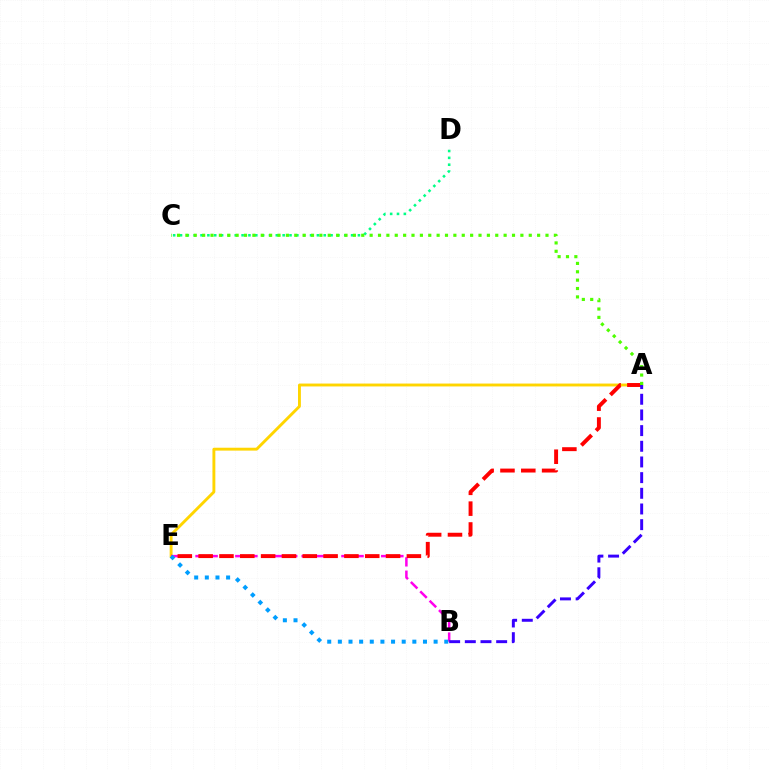{('A', 'E'): [{'color': '#ffd500', 'line_style': 'solid', 'thickness': 2.08}, {'color': '#ff0000', 'line_style': 'dashed', 'thickness': 2.83}], ('B', 'E'): [{'color': '#ff00ed', 'line_style': 'dashed', 'thickness': 1.8}, {'color': '#009eff', 'line_style': 'dotted', 'thickness': 2.89}], ('C', 'D'): [{'color': '#00ff86', 'line_style': 'dotted', 'thickness': 1.86}], ('A', 'B'): [{'color': '#3700ff', 'line_style': 'dashed', 'thickness': 2.13}], ('A', 'C'): [{'color': '#4fff00', 'line_style': 'dotted', 'thickness': 2.28}]}